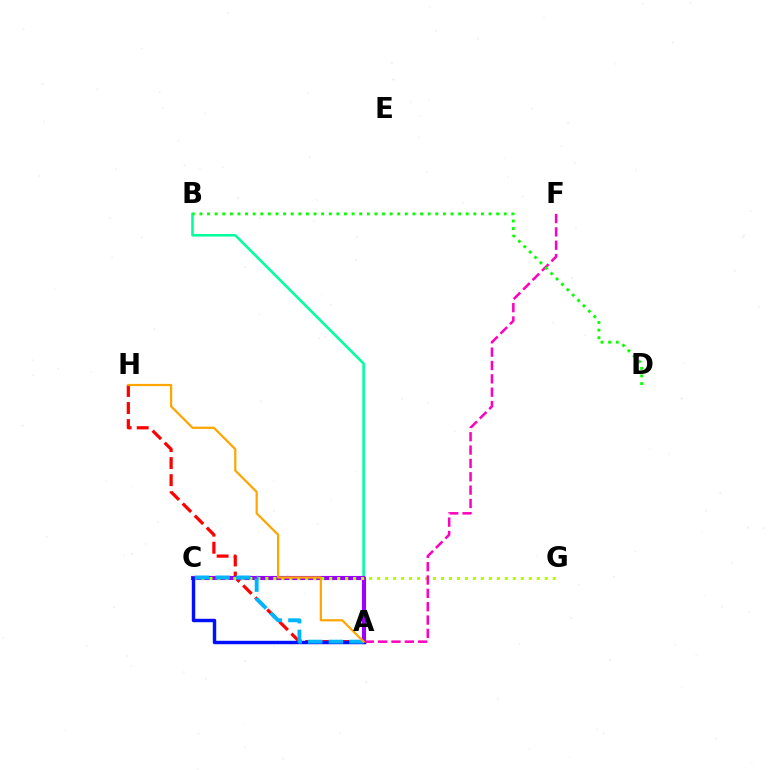{('A', 'H'): [{'color': '#ff0000', 'line_style': 'dashed', 'thickness': 2.32}, {'color': '#ffa500', 'line_style': 'solid', 'thickness': 1.6}], ('A', 'B'): [{'color': '#00ff9d', 'line_style': 'solid', 'thickness': 1.85}], ('A', 'C'): [{'color': '#9b00ff', 'line_style': 'solid', 'thickness': 2.96}, {'color': '#0010ff', 'line_style': 'solid', 'thickness': 2.47}, {'color': '#00b5ff', 'line_style': 'dashed', 'thickness': 2.8}], ('C', 'G'): [{'color': '#b3ff00', 'line_style': 'dotted', 'thickness': 2.17}], ('A', 'F'): [{'color': '#ff00bd', 'line_style': 'dashed', 'thickness': 1.81}], ('B', 'D'): [{'color': '#08ff00', 'line_style': 'dotted', 'thickness': 2.07}]}